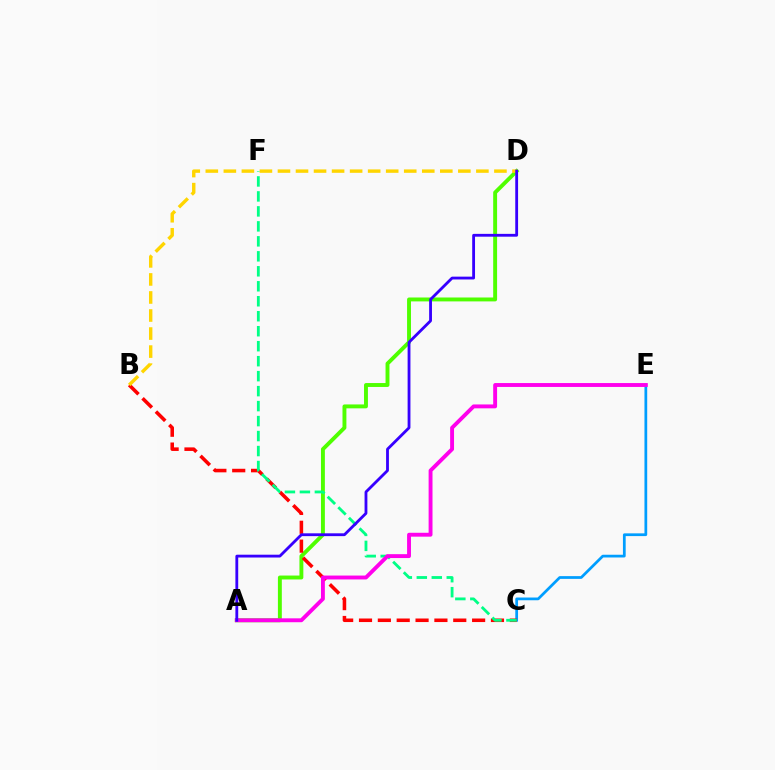{('A', 'D'): [{'color': '#4fff00', 'line_style': 'solid', 'thickness': 2.81}, {'color': '#3700ff', 'line_style': 'solid', 'thickness': 2.03}], ('C', 'E'): [{'color': '#009eff', 'line_style': 'solid', 'thickness': 1.97}], ('B', 'C'): [{'color': '#ff0000', 'line_style': 'dashed', 'thickness': 2.56}], ('C', 'F'): [{'color': '#00ff86', 'line_style': 'dashed', 'thickness': 2.03}], ('B', 'D'): [{'color': '#ffd500', 'line_style': 'dashed', 'thickness': 2.45}], ('A', 'E'): [{'color': '#ff00ed', 'line_style': 'solid', 'thickness': 2.8}]}